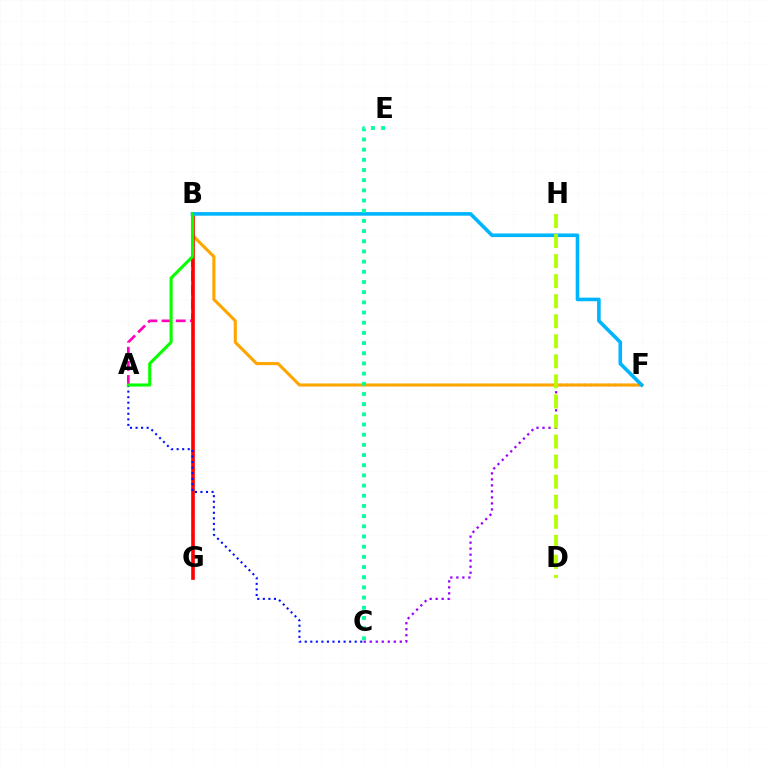{('A', 'B'): [{'color': '#ff00bd', 'line_style': 'dashed', 'thickness': 1.92}, {'color': '#08ff00', 'line_style': 'solid', 'thickness': 2.22}], ('C', 'F'): [{'color': '#9b00ff', 'line_style': 'dotted', 'thickness': 1.63}], ('B', 'F'): [{'color': '#ffa500', 'line_style': 'solid', 'thickness': 2.23}, {'color': '#00b5ff', 'line_style': 'solid', 'thickness': 2.59}], ('B', 'G'): [{'color': '#ff0000', 'line_style': 'solid', 'thickness': 2.62}], ('D', 'H'): [{'color': '#b3ff00', 'line_style': 'dashed', 'thickness': 2.72}], ('C', 'E'): [{'color': '#00ff9d', 'line_style': 'dotted', 'thickness': 2.77}], ('A', 'C'): [{'color': '#0010ff', 'line_style': 'dotted', 'thickness': 1.51}]}